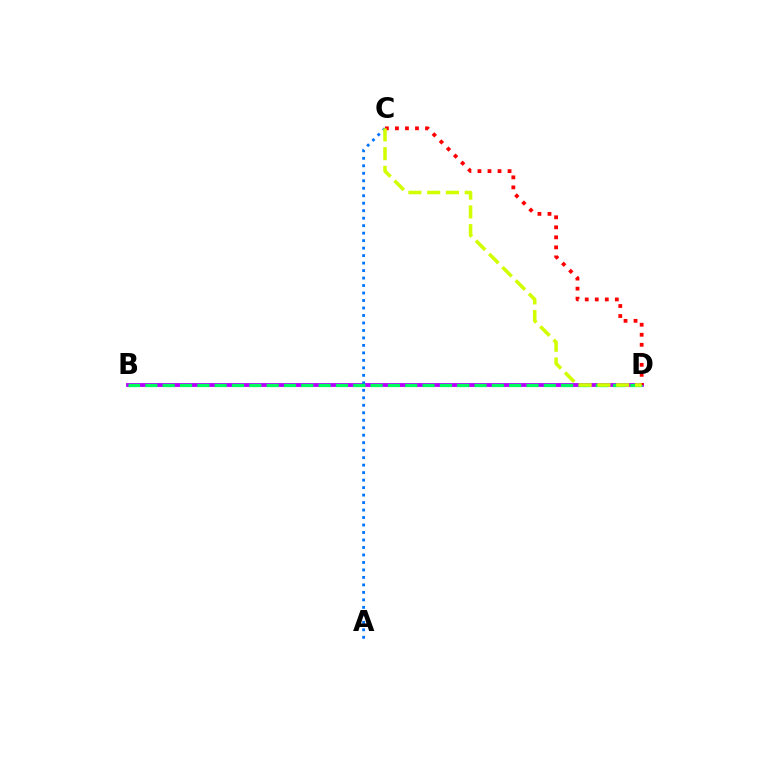{('B', 'D'): [{'color': '#b900ff', 'line_style': 'solid', 'thickness': 2.75}, {'color': '#00ff5c', 'line_style': 'dashed', 'thickness': 2.35}], ('A', 'C'): [{'color': '#0074ff', 'line_style': 'dotted', 'thickness': 2.03}], ('C', 'D'): [{'color': '#ff0000', 'line_style': 'dotted', 'thickness': 2.72}, {'color': '#d1ff00', 'line_style': 'dashed', 'thickness': 2.55}]}